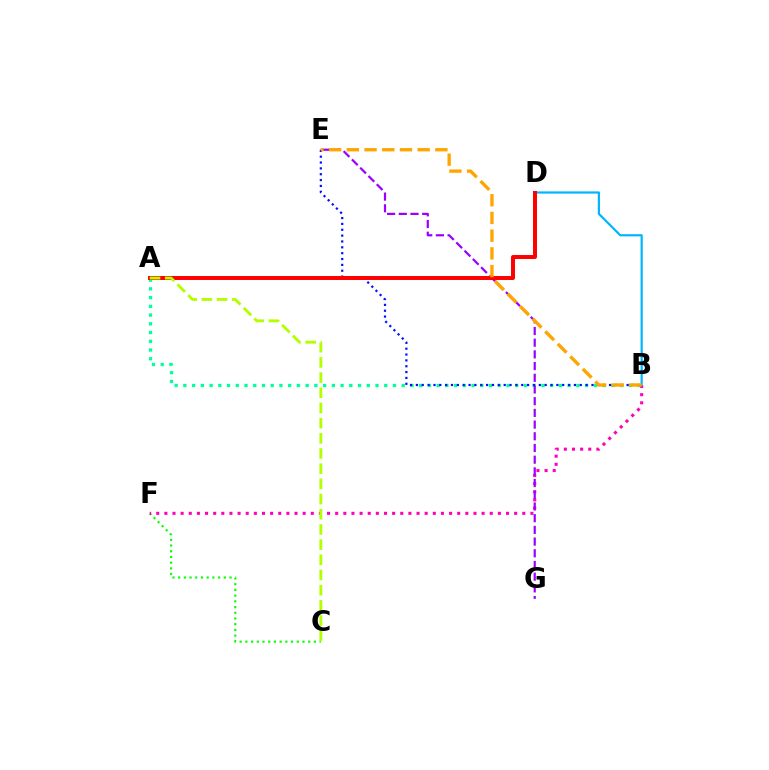{('A', 'B'): [{'color': '#00ff9d', 'line_style': 'dotted', 'thickness': 2.37}], ('B', 'E'): [{'color': '#0010ff', 'line_style': 'dotted', 'thickness': 1.59}, {'color': '#ffa500', 'line_style': 'dashed', 'thickness': 2.41}], ('C', 'F'): [{'color': '#08ff00', 'line_style': 'dotted', 'thickness': 1.55}], ('B', 'F'): [{'color': '#ff00bd', 'line_style': 'dotted', 'thickness': 2.21}], ('E', 'G'): [{'color': '#9b00ff', 'line_style': 'dashed', 'thickness': 1.59}], ('B', 'D'): [{'color': '#00b5ff', 'line_style': 'solid', 'thickness': 1.58}], ('A', 'D'): [{'color': '#ff0000', 'line_style': 'solid', 'thickness': 2.86}], ('A', 'C'): [{'color': '#b3ff00', 'line_style': 'dashed', 'thickness': 2.06}]}